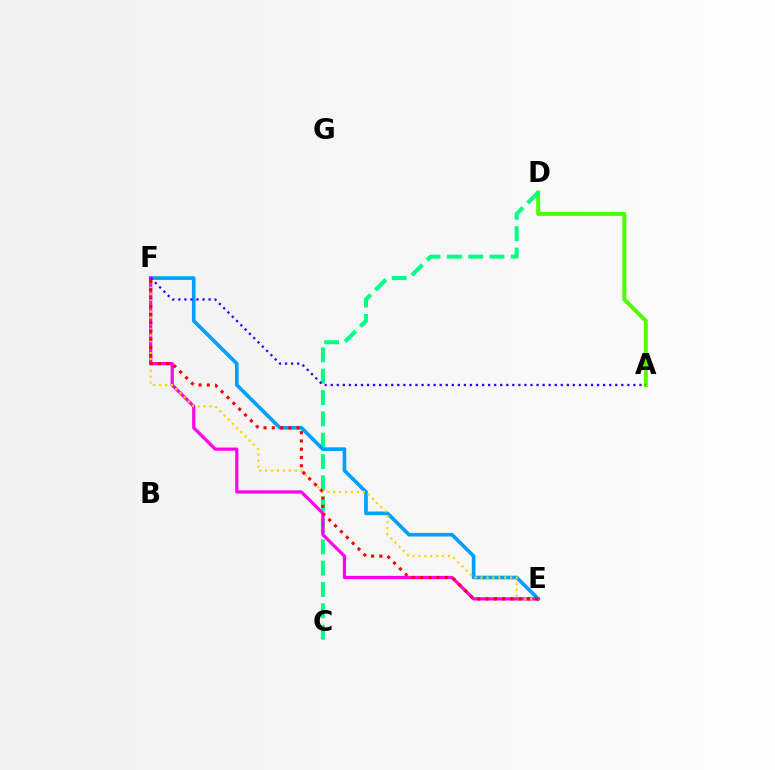{('A', 'D'): [{'color': '#4fff00', 'line_style': 'solid', 'thickness': 2.88}], ('C', 'D'): [{'color': '#00ff86', 'line_style': 'dashed', 'thickness': 2.9}], ('E', 'F'): [{'color': '#009eff', 'line_style': 'solid', 'thickness': 2.62}, {'color': '#ff00ed', 'line_style': 'solid', 'thickness': 2.31}, {'color': '#ffd500', 'line_style': 'dotted', 'thickness': 1.61}, {'color': '#ff0000', 'line_style': 'dotted', 'thickness': 2.24}], ('A', 'F'): [{'color': '#3700ff', 'line_style': 'dotted', 'thickness': 1.64}]}